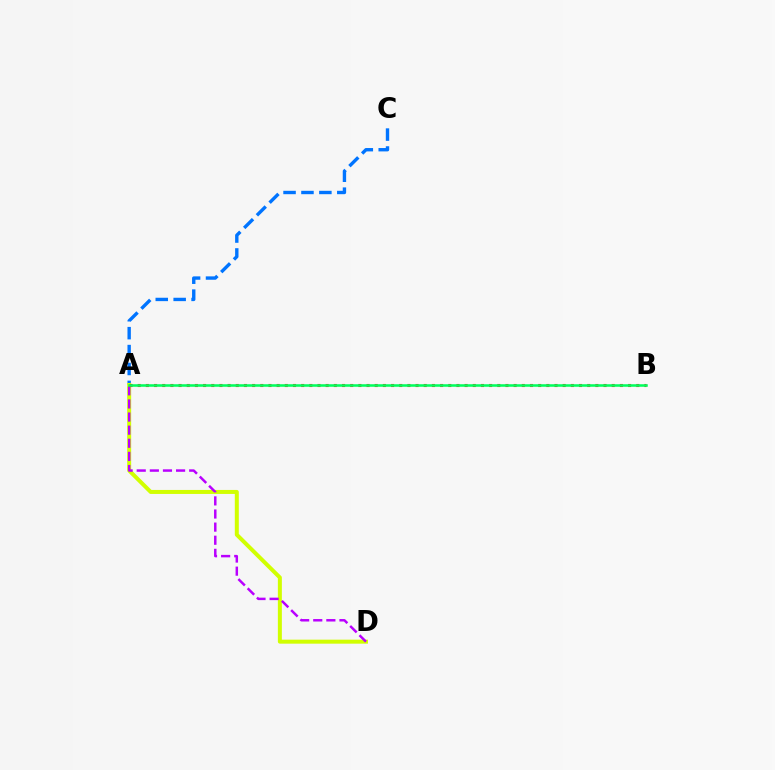{('A', 'C'): [{'color': '#0074ff', 'line_style': 'dashed', 'thickness': 2.43}], ('A', 'D'): [{'color': '#d1ff00', 'line_style': 'solid', 'thickness': 2.88}, {'color': '#b900ff', 'line_style': 'dashed', 'thickness': 1.78}], ('A', 'B'): [{'color': '#ff0000', 'line_style': 'dotted', 'thickness': 2.22}, {'color': '#00ff5c', 'line_style': 'solid', 'thickness': 1.84}]}